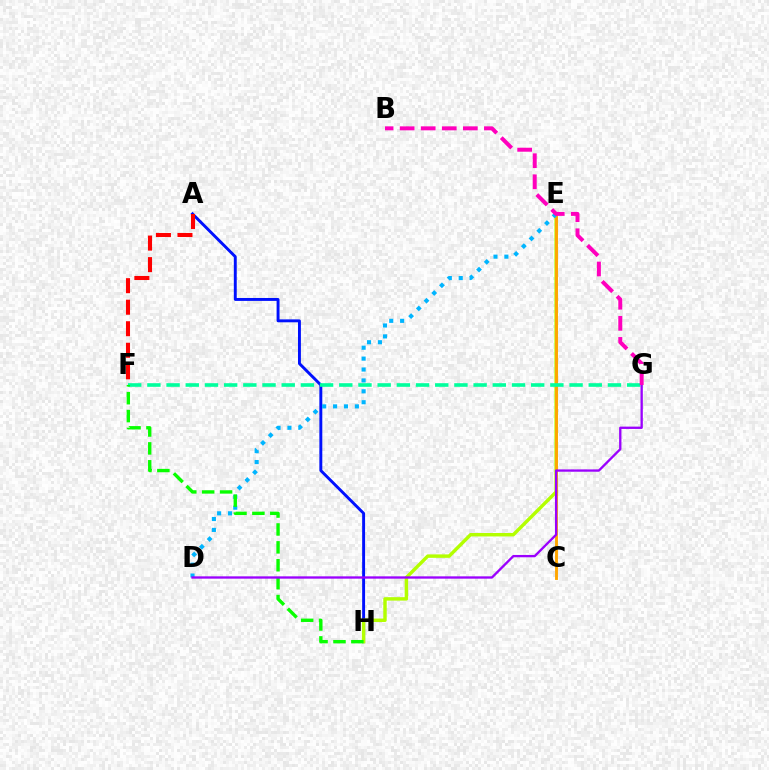{('A', 'H'): [{'color': '#0010ff', 'line_style': 'solid', 'thickness': 2.1}], ('E', 'H'): [{'color': '#b3ff00', 'line_style': 'solid', 'thickness': 2.47}], ('C', 'E'): [{'color': '#ffa500', 'line_style': 'solid', 'thickness': 2.08}], ('F', 'G'): [{'color': '#00ff9d', 'line_style': 'dashed', 'thickness': 2.61}], ('A', 'F'): [{'color': '#ff0000', 'line_style': 'dashed', 'thickness': 2.92}], ('D', 'E'): [{'color': '#00b5ff', 'line_style': 'dotted', 'thickness': 2.96}], ('F', 'H'): [{'color': '#08ff00', 'line_style': 'dashed', 'thickness': 2.43}], ('D', 'G'): [{'color': '#9b00ff', 'line_style': 'solid', 'thickness': 1.67}], ('B', 'G'): [{'color': '#ff00bd', 'line_style': 'dashed', 'thickness': 2.86}]}